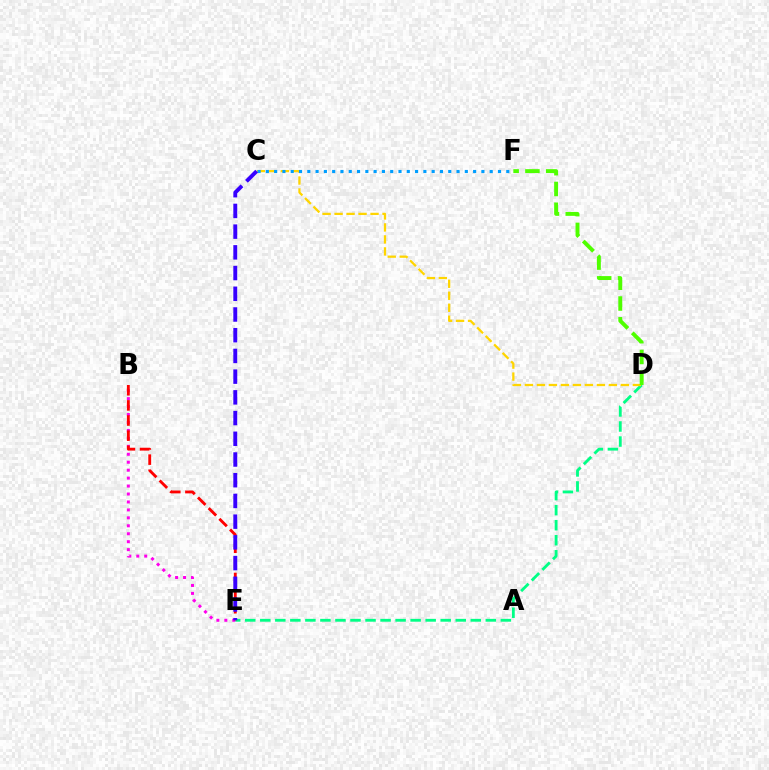{('D', 'E'): [{'color': '#00ff86', 'line_style': 'dashed', 'thickness': 2.04}], ('C', 'D'): [{'color': '#ffd500', 'line_style': 'dashed', 'thickness': 1.63}], ('D', 'F'): [{'color': '#4fff00', 'line_style': 'dashed', 'thickness': 2.82}], ('B', 'E'): [{'color': '#ff00ed', 'line_style': 'dotted', 'thickness': 2.16}, {'color': '#ff0000', 'line_style': 'dashed', 'thickness': 2.05}], ('C', 'F'): [{'color': '#009eff', 'line_style': 'dotted', 'thickness': 2.25}], ('C', 'E'): [{'color': '#3700ff', 'line_style': 'dashed', 'thickness': 2.81}]}